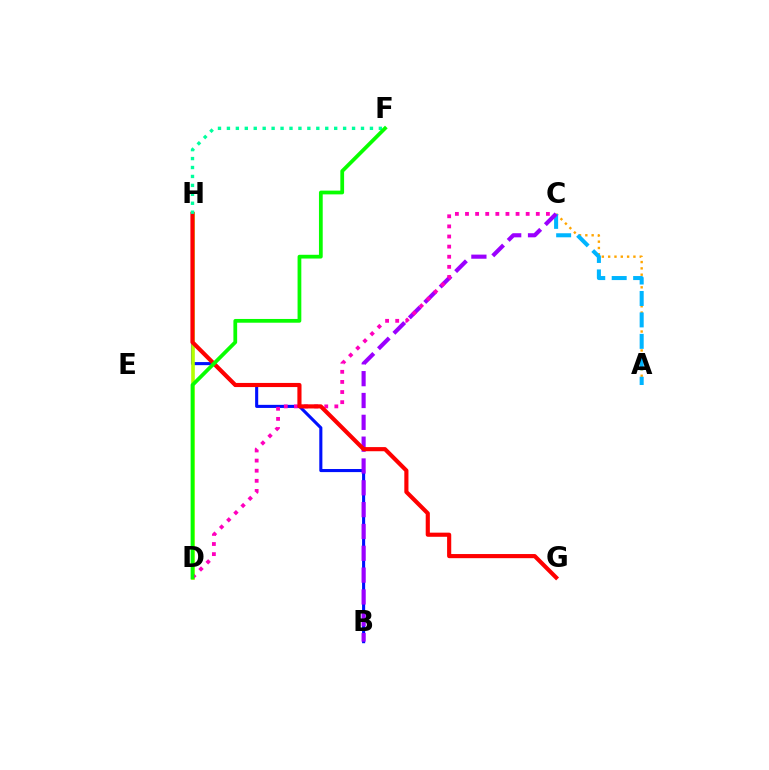{('A', 'C'): [{'color': '#ffa500', 'line_style': 'dotted', 'thickness': 1.72}, {'color': '#00b5ff', 'line_style': 'dashed', 'thickness': 2.91}], ('B', 'H'): [{'color': '#0010ff', 'line_style': 'solid', 'thickness': 2.22}], ('B', 'C'): [{'color': '#9b00ff', 'line_style': 'dashed', 'thickness': 2.97}], ('D', 'H'): [{'color': '#b3ff00', 'line_style': 'solid', 'thickness': 2.6}], ('C', 'D'): [{'color': '#ff00bd', 'line_style': 'dotted', 'thickness': 2.75}], ('G', 'H'): [{'color': '#ff0000', 'line_style': 'solid', 'thickness': 2.98}], ('F', 'H'): [{'color': '#00ff9d', 'line_style': 'dotted', 'thickness': 2.43}], ('D', 'F'): [{'color': '#08ff00', 'line_style': 'solid', 'thickness': 2.7}]}